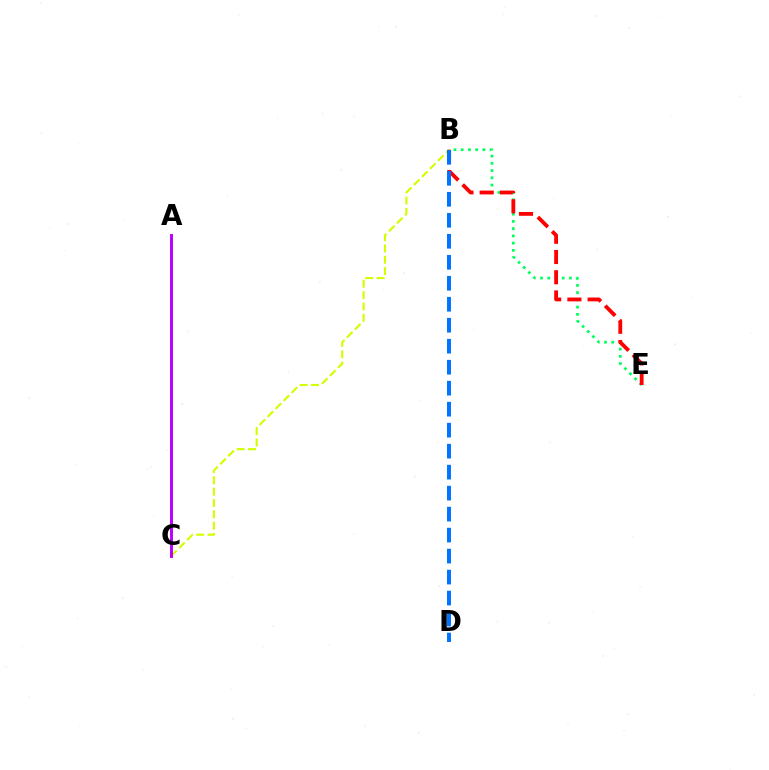{('B', 'C'): [{'color': '#d1ff00', 'line_style': 'dashed', 'thickness': 1.54}], ('A', 'C'): [{'color': '#b900ff', 'line_style': 'solid', 'thickness': 2.11}], ('B', 'E'): [{'color': '#00ff5c', 'line_style': 'dotted', 'thickness': 1.96}, {'color': '#ff0000', 'line_style': 'dashed', 'thickness': 2.75}], ('B', 'D'): [{'color': '#0074ff', 'line_style': 'dashed', 'thickness': 2.85}]}